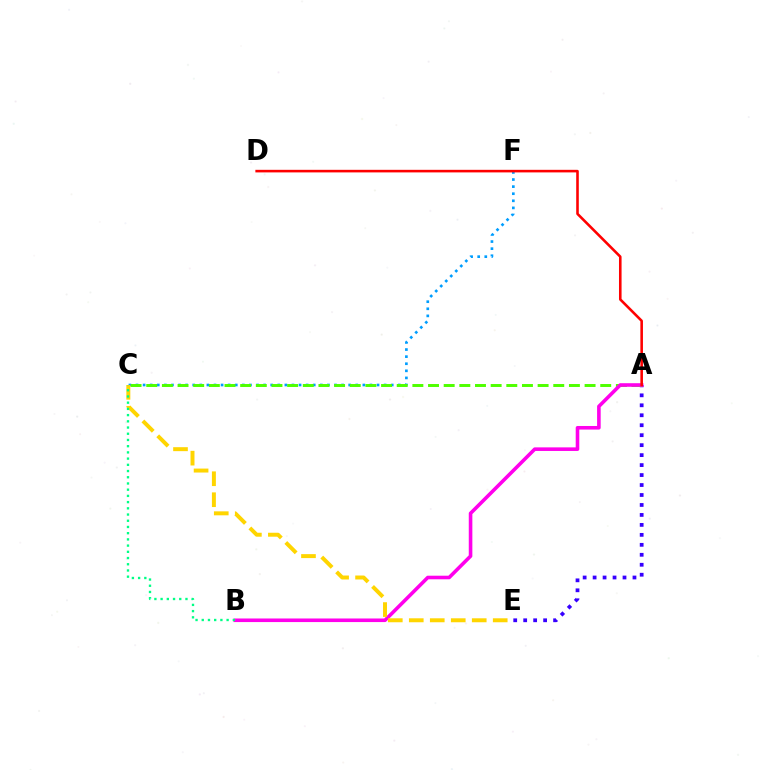{('C', 'F'): [{'color': '#009eff', 'line_style': 'dotted', 'thickness': 1.93}], ('A', 'E'): [{'color': '#3700ff', 'line_style': 'dotted', 'thickness': 2.71}], ('A', 'C'): [{'color': '#4fff00', 'line_style': 'dashed', 'thickness': 2.13}], ('A', 'B'): [{'color': '#ff00ed', 'line_style': 'solid', 'thickness': 2.58}], ('A', 'D'): [{'color': '#ff0000', 'line_style': 'solid', 'thickness': 1.86}], ('C', 'E'): [{'color': '#ffd500', 'line_style': 'dashed', 'thickness': 2.85}], ('B', 'C'): [{'color': '#00ff86', 'line_style': 'dotted', 'thickness': 1.69}]}